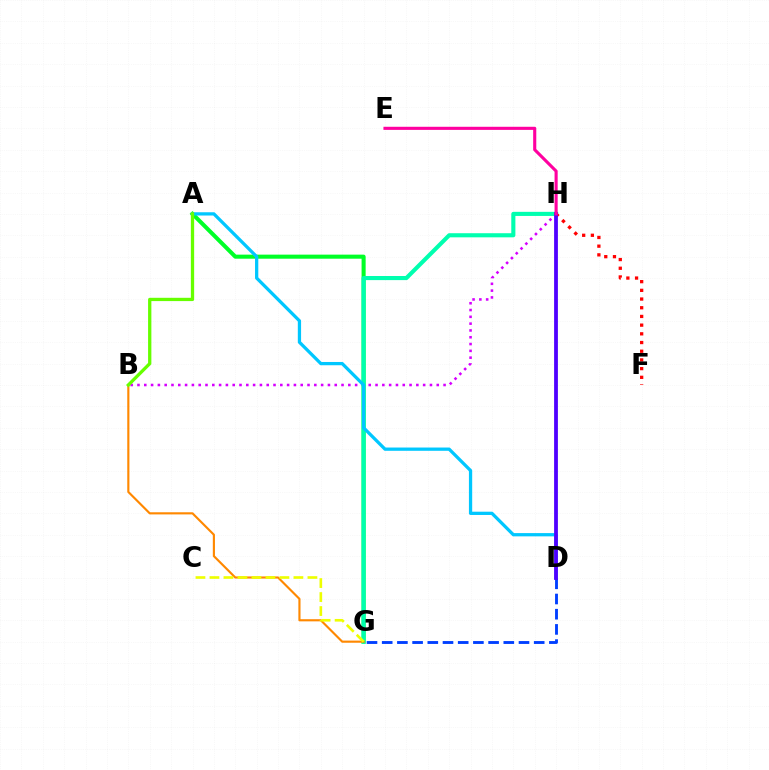{('B', 'H'): [{'color': '#d600ff', 'line_style': 'dotted', 'thickness': 1.85}], ('A', 'G'): [{'color': '#00ff27', 'line_style': 'solid', 'thickness': 2.93}], ('G', 'H'): [{'color': '#00ffaf', 'line_style': 'solid', 'thickness': 2.96}], ('D', 'G'): [{'color': '#003fff', 'line_style': 'dashed', 'thickness': 2.06}], ('B', 'G'): [{'color': '#ff8800', 'line_style': 'solid', 'thickness': 1.54}], ('A', 'D'): [{'color': '#00c7ff', 'line_style': 'solid', 'thickness': 2.35}], ('C', 'G'): [{'color': '#eeff00', 'line_style': 'dashed', 'thickness': 1.9}], ('F', 'H'): [{'color': '#ff0000', 'line_style': 'dotted', 'thickness': 2.36}], ('D', 'H'): [{'color': '#4f00ff', 'line_style': 'solid', 'thickness': 2.73}], ('E', 'H'): [{'color': '#ff00a0', 'line_style': 'solid', 'thickness': 2.24}], ('A', 'B'): [{'color': '#66ff00', 'line_style': 'solid', 'thickness': 2.37}]}